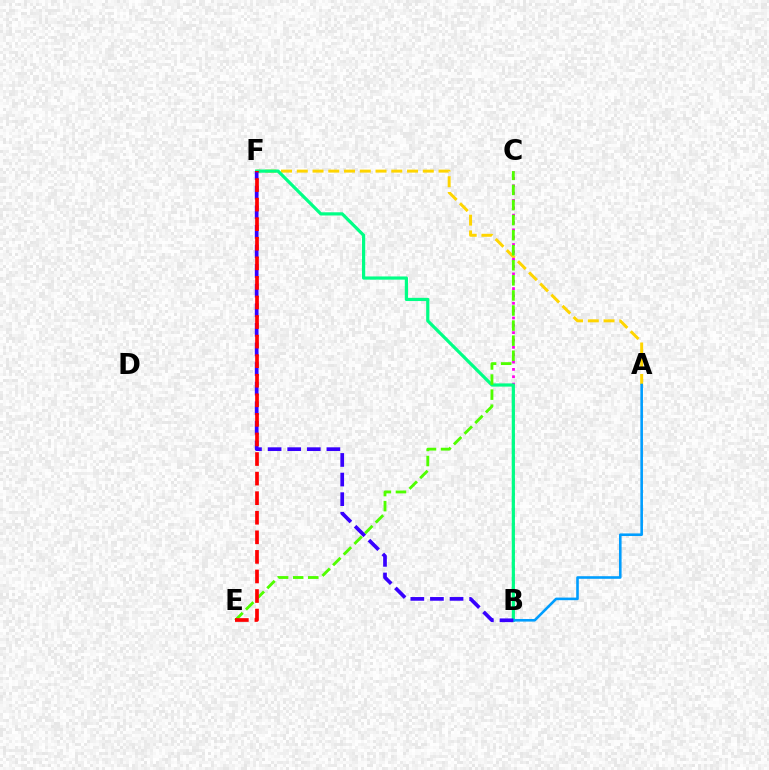{('A', 'F'): [{'color': '#ffd500', 'line_style': 'dashed', 'thickness': 2.14}], ('B', 'C'): [{'color': '#ff00ed', 'line_style': 'dotted', 'thickness': 2.0}], ('B', 'F'): [{'color': '#00ff86', 'line_style': 'solid', 'thickness': 2.31}, {'color': '#3700ff', 'line_style': 'dashed', 'thickness': 2.66}], ('C', 'E'): [{'color': '#4fff00', 'line_style': 'dashed', 'thickness': 2.05}], ('A', 'B'): [{'color': '#009eff', 'line_style': 'solid', 'thickness': 1.87}], ('E', 'F'): [{'color': '#ff0000', 'line_style': 'dashed', 'thickness': 2.66}]}